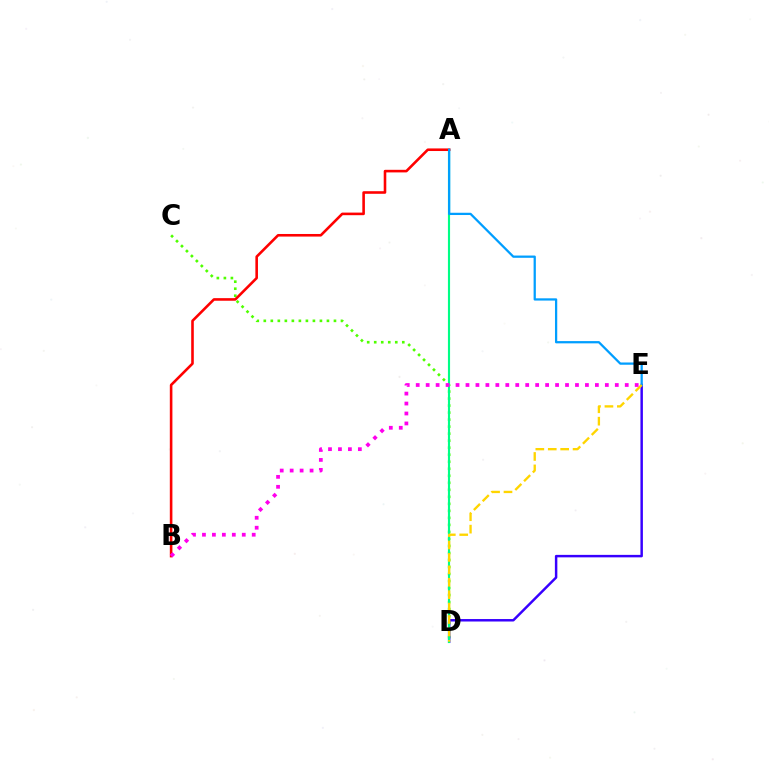{('C', 'D'): [{'color': '#4fff00', 'line_style': 'dotted', 'thickness': 1.91}], ('D', 'E'): [{'color': '#3700ff', 'line_style': 'solid', 'thickness': 1.78}, {'color': '#ffd500', 'line_style': 'dashed', 'thickness': 1.69}], ('A', 'D'): [{'color': '#00ff86', 'line_style': 'solid', 'thickness': 1.54}], ('A', 'B'): [{'color': '#ff0000', 'line_style': 'solid', 'thickness': 1.87}], ('A', 'E'): [{'color': '#009eff', 'line_style': 'solid', 'thickness': 1.63}], ('B', 'E'): [{'color': '#ff00ed', 'line_style': 'dotted', 'thickness': 2.7}]}